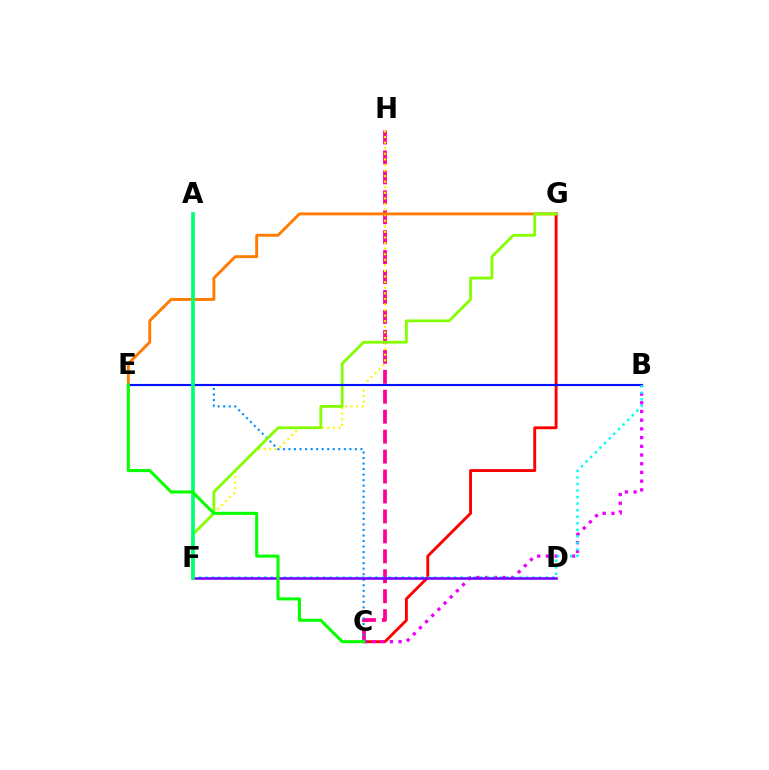{('C', 'H'): [{'color': '#ff0094', 'line_style': 'dashed', 'thickness': 2.71}], ('C', 'G'): [{'color': '#ff0000', 'line_style': 'solid', 'thickness': 2.08}], ('B', 'C'): [{'color': '#ee00ff', 'line_style': 'dotted', 'thickness': 2.37}], ('C', 'E'): [{'color': '#008cff', 'line_style': 'dotted', 'thickness': 1.5}, {'color': '#08ff00', 'line_style': 'solid', 'thickness': 2.2}], ('F', 'H'): [{'color': '#fcf500', 'line_style': 'dotted', 'thickness': 1.52}], ('E', 'G'): [{'color': '#ff7c00', 'line_style': 'solid', 'thickness': 2.09}], ('F', 'G'): [{'color': '#84ff00', 'line_style': 'solid', 'thickness': 2.01}], ('B', 'E'): [{'color': '#0010ff', 'line_style': 'solid', 'thickness': 1.52}], ('B', 'F'): [{'color': '#00fff6', 'line_style': 'dotted', 'thickness': 1.78}], ('D', 'F'): [{'color': '#7200ff', 'line_style': 'solid', 'thickness': 1.84}], ('A', 'F'): [{'color': '#00ff74', 'line_style': 'solid', 'thickness': 2.63}]}